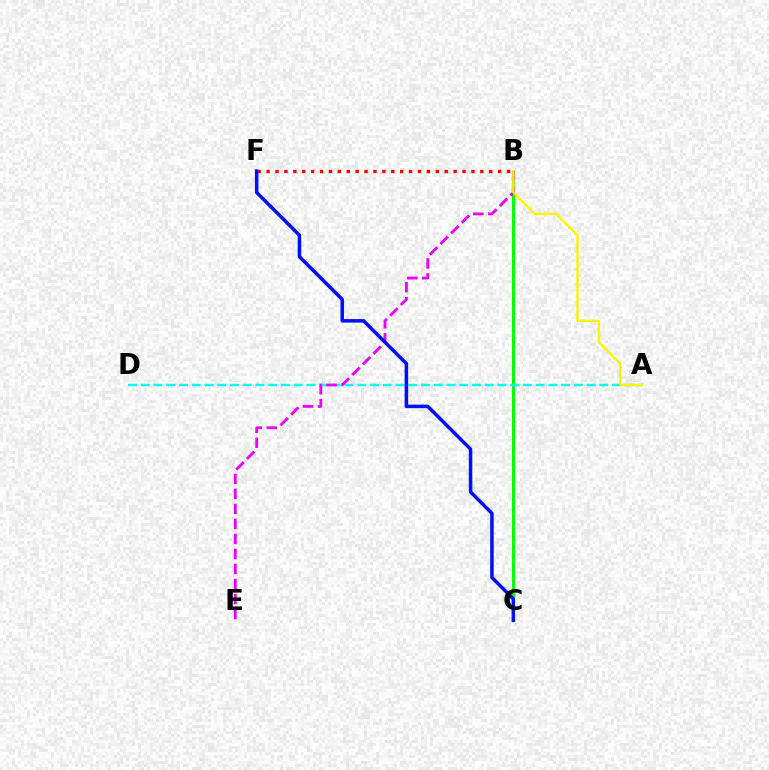{('B', 'C'): [{'color': '#08ff00', 'line_style': 'solid', 'thickness': 2.15}], ('A', 'D'): [{'color': '#00fff6', 'line_style': 'dashed', 'thickness': 1.73}], ('B', 'E'): [{'color': '#ee00ff', 'line_style': 'dashed', 'thickness': 2.04}], ('B', 'F'): [{'color': '#ff0000', 'line_style': 'dotted', 'thickness': 2.42}], ('A', 'B'): [{'color': '#fcf500', 'line_style': 'solid', 'thickness': 1.71}], ('C', 'F'): [{'color': '#0010ff', 'line_style': 'solid', 'thickness': 2.53}]}